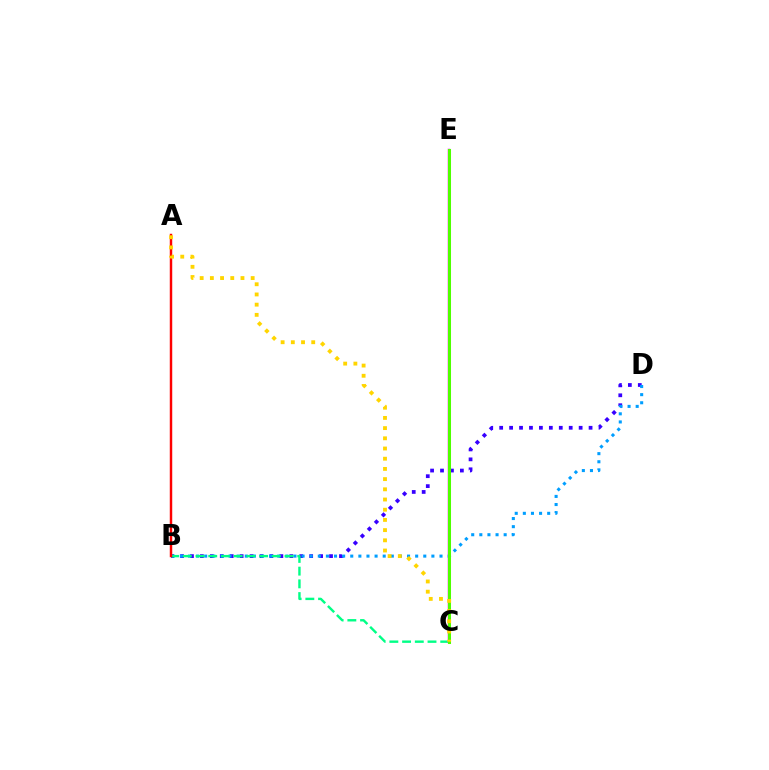{('B', 'D'): [{'color': '#3700ff', 'line_style': 'dotted', 'thickness': 2.7}, {'color': '#009eff', 'line_style': 'dotted', 'thickness': 2.2}], ('B', 'C'): [{'color': '#00ff86', 'line_style': 'dashed', 'thickness': 1.73}], ('A', 'B'): [{'color': '#ff0000', 'line_style': 'solid', 'thickness': 1.77}], ('C', 'E'): [{'color': '#ff00ed', 'line_style': 'solid', 'thickness': 1.79}, {'color': '#4fff00', 'line_style': 'solid', 'thickness': 2.18}], ('A', 'C'): [{'color': '#ffd500', 'line_style': 'dotted', 'thickness': 2.77}]}